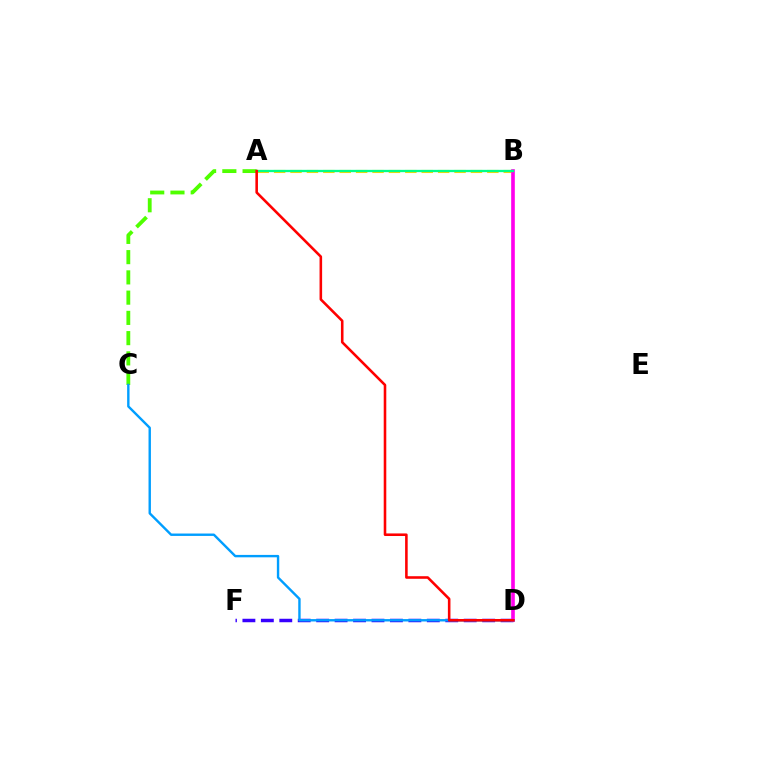{('A', 'C'): [{'color': '#4fff00', 'line_style': 'dashed', 'thickness': 2.75}], ('D', 'F'): [{'color': '#3700ff', 'line_style': 'dashed', 'thickness': 2.51}], ('A', 'B'): [{'color': '#ffd500', 'line_style': 'dashed', 'thickness': 2.23}, {'color': '#00ff86', 'line_style': 'solid', 'thickness': 1.66}], ('B', 'D'): [{'color': '#ff00ed', 'line_style': 'solid', 'thickness': 2.62}], ('C', 'D'): [{'color': '#009eff', 'line_style': 'solid', 'thickness': 1.73}], ('A', 'D'): [{'color': '#ff0000', 'line_style': 'solid', 'thickness': 1.86}]}